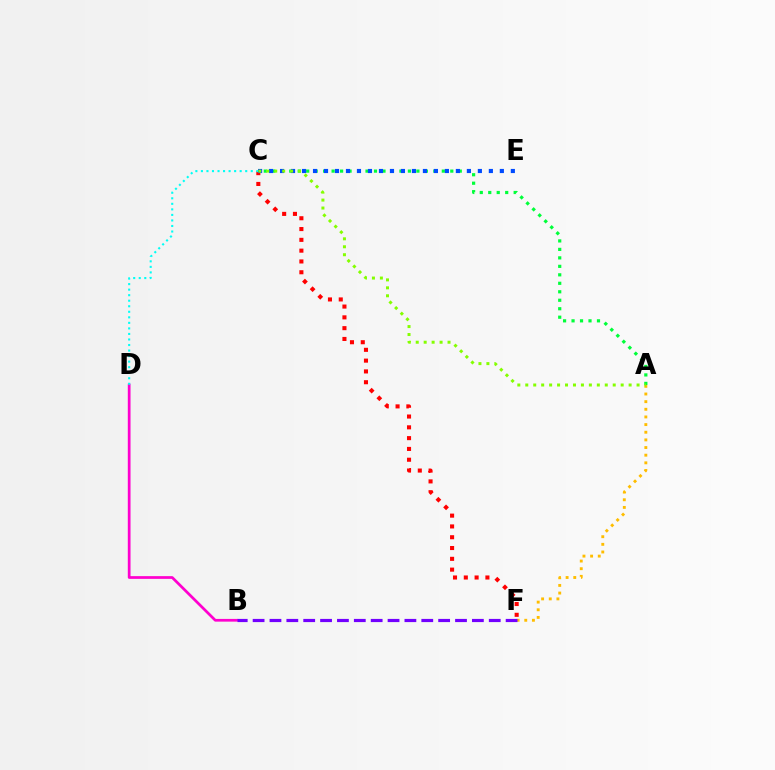{('C', 'F'): [{'color': '#ff0000', 'line_style': 'dotted', 'thickness': 2.93}], ('B', 'D'): [{'color': '#ff00cf', 'line_style': 'solid', 'thickness': 1.96}], ('C', 'D'): [{'color': '#00fff6', 'line_style': 'dotted', 'thickness': 1.5}], ('A', 'C'): [{'color': '#00ff39', 'line_style': 'dotted', 'thickness': 2.3}, {'color': '#84ff00', 'line_style': 'dotted', 'thickness': 2.16}], ('A', 'F'): [{'color': '#ffbd00', 'line_style': 'dotted', 'thickness': 2.08}], ('B', 'F'): [{'color': '#7200ff', 'line_style': 'dashed', 'thickness': 2.29}], ('C', 'E'): [{'color': '#004bff', 'line_style': 'dotted', 'thickness': 2.99}]}